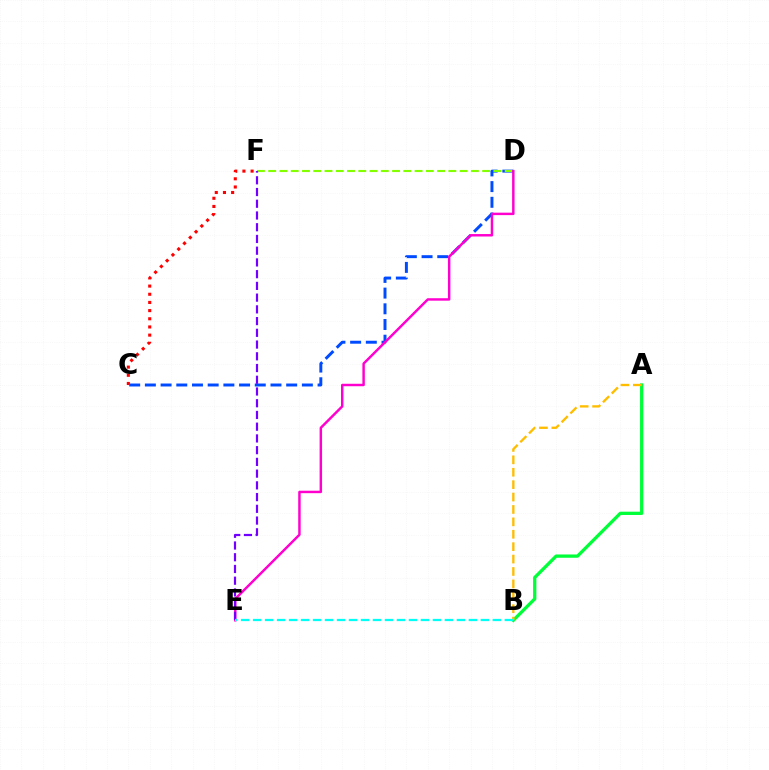{('A', 'B'): [{'color': '#00ff39', 'line_style': 'solid', 'thickness': 2.37}, {'color': '#ffbd00', 'line_style': 'dashed', 'thickness': 1.69}], ('C', 'F'): [{'color': '#ff0000', 'line_style': 'dotted', 'thickness': 2.22}], ('C', 'D'): [{'color': '#004bff', 'line_style': 'dashed', 'thickness': 2.13}], ('D', 'F'): [{'color': '#84ff00', 'line_style': 'dashed', 'thickness': 1.53}], ('D', 'E'): [{'color': '#ff00cf', 'line_style': 'solid', 'thickness': 1.77}], ('E', 'F'): [{'color': '#7200ff', 'line_style': 'dashed', 'thickness': 1.59}], ('B', 'E'): [{'color': '#00fff6', 'line_style': 'dashed', 'thickness': 1.63}]}